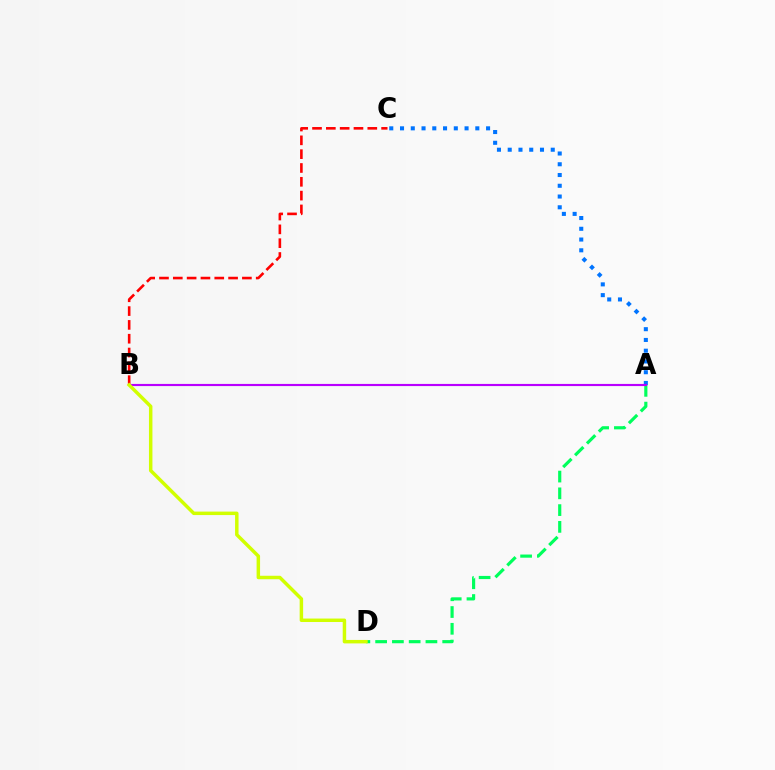{('B', 'C'): [{'color': '#ff0000', 'line_style': 'dashed', 'thickness': 1.88}], ('A', 'D'): [{'color': '#00ff5c', 'line_style': 'dashed', 'thickness': 2.28}], ('A', 'C'): [{'color': '#0074ff', 'line_style': 'dotted', 'thickness': 2.92}], ('A', 'B'): [{'color': '#b900ff', 'line_style': 'solid', 'thickness': 1.55}], ('B', 'D'): [{'color': '#d1ff00', 'line_style': 'solid', 'thickness': 2.5}]}